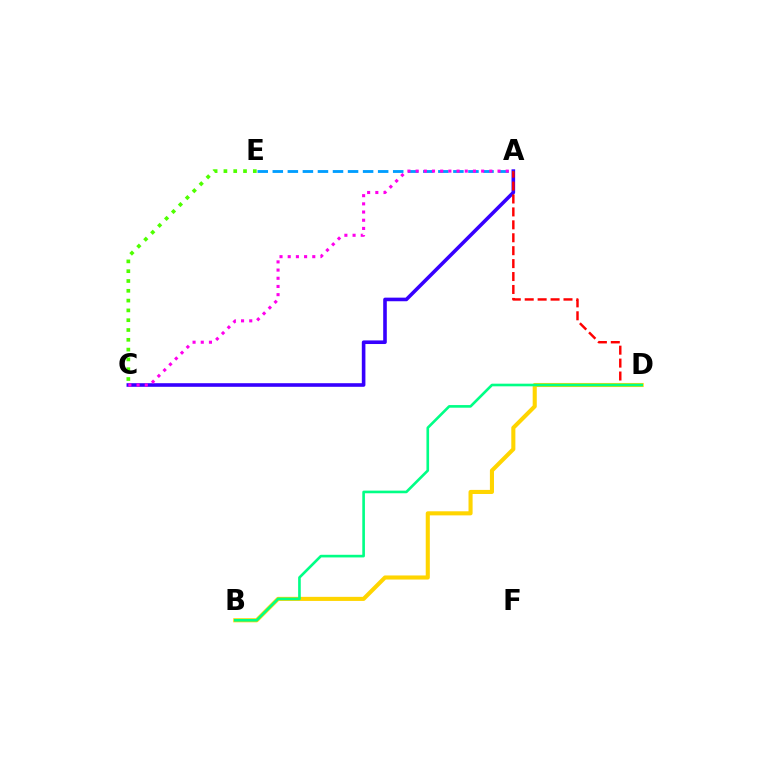{('A', 'C'): [{'color': '#3700ff', 'line_style': 'solid', 'thickness': 2.59}, {'color': '#ff00ed', 'line_style': 'dotted', 'thickness': 2.23}], ('A', 'D'): [{'color': '#ff0000', 'line_style': 'dashed', 'thickness': 1.76}], ('A', 'E'): [{'color': '#009eff', 'line_style': 'dashed', 'thickness': 2.04}], ('C', 'E'): [{'color': '#4fff00', 'line_style': 'dotted', 'thickness': 2.66}], ('B', 'D'): [{'color': '#ffd500', 'line_style': 'solid', 'thickness': 2.94}, {'color': '#00ff86', 'line_style': 'solid', 'thickness': 1.9}]}